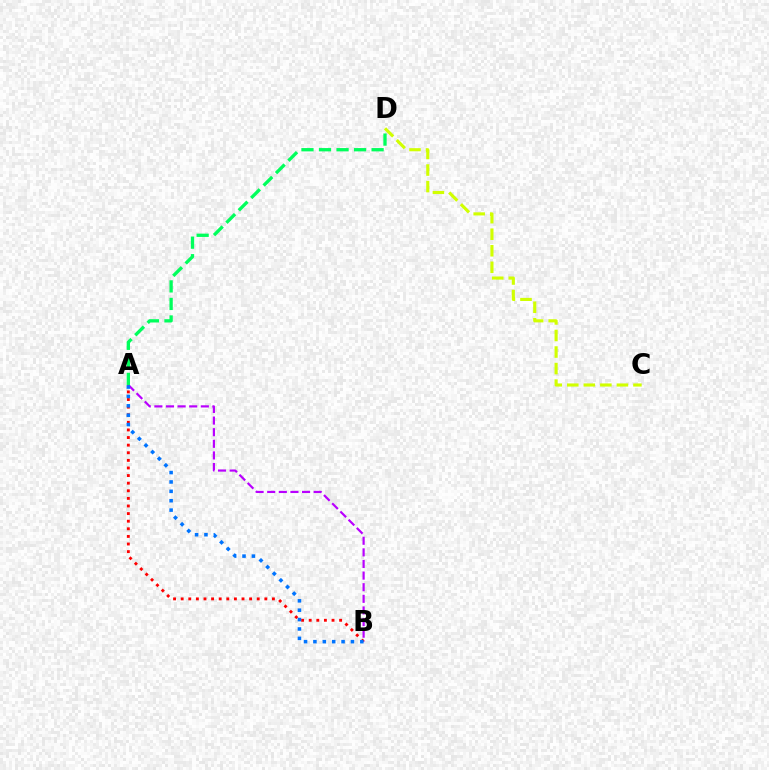{('A', 'B'): [{'color': '#ff0000', 'line_style': 'dotted', 'thickness': 2.07}, {'color': '#b900ff', 'line_style': 'dashed', 'thickness': 1.58}, {'color': '#0074ff', 'line_style': 'dotted', 'thickness': 2.55}], ('C', 'D'): [{'color': '#d1ff00', 'line_style': 'dashed', 'thickness': 2.25}], ('A', 'D'): [{'color': '#00ff5c', 'line_style': 'dashed', 'thickness': 2.38}]}